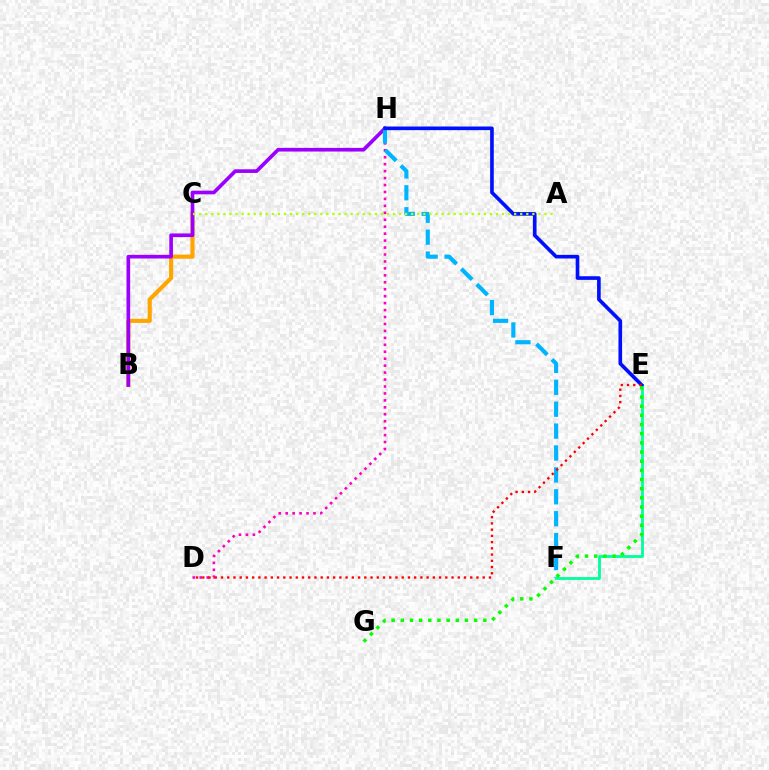{('B', 'C'): [{'color': '#ffa500', 'line_style': 'solid', 'thickness': 2.97}], ('B', 'H'): [{'color': '#9b00ff', 'line_style': 'solid', 'thickness': 2.63}], ('D', 'H'): [{'color': '#ff00bd', 'line_style': 'dotted', 'thickness': 1.89}], ('F', 'H'): [{'color': '#00b5ff', 'line_style': 'dashed', 'thickness': 2.98}], ('E', 'F'): [{'color': '#00ff9d', 'line_style': 'solid', 'thickness': 2.02}], ('E', 'H'): [{'color': '#0010ff', 'line_style': 'solid', 'thickness': 2.62}], ('A', 'C'): [{'color': '#b3ff00', 'line_style': 'dotted', 'thickness': 1.65}], ('E', 'G'): [{'color': '#08ff00', 'line_style': 'dotted', 'thickness': 2.49}], ('D', 'E'): [{'color': '#ff0000', 'line_style': 'dotted', 'thickness': 1.69}]}